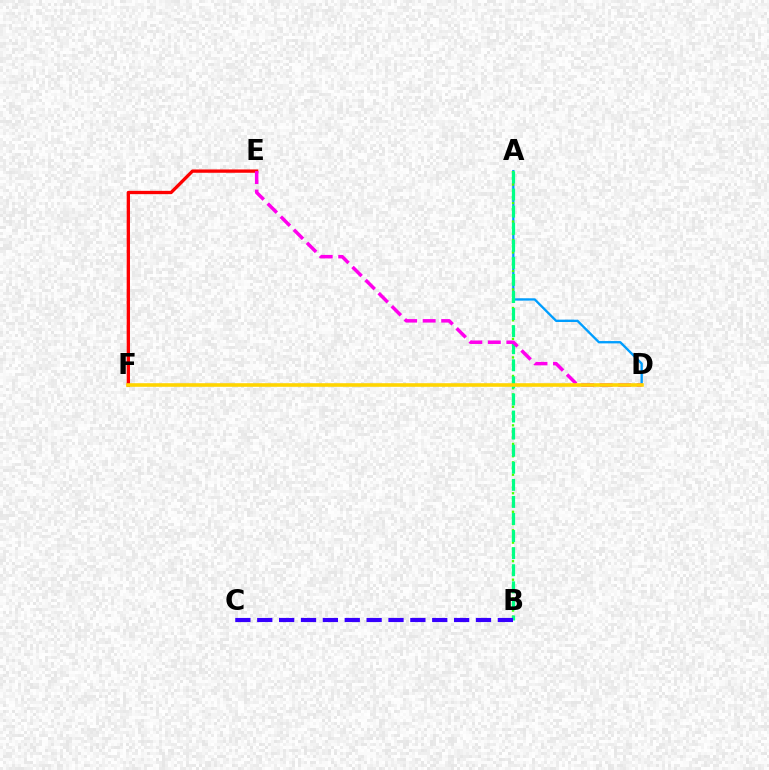{('A', 'D'): [{'color': '#009eff', 'line_style': 'solid', 'thickness': 1.68}], ('A', 'B'): [{'color': '#4fff00', 'line_style': 'dotted', 'thickness': 1.68}, {'color': '#00ff86', 'line_style': 'dashed', 'thickness': 2.32}], ('E', 'F'): [{'color': '#ff0000', 'line_style': 'solid', 'thickness': 2.38}], ('D', 'E'): [{'color': '#ff00ed', 'line_style': 'dashed', 'thickness': 2.51}], ('D', 'F'): [{'color': '#ffd500', 'line_style': 'solid', 'thickness': 2.59}], ('B', 'C'): [{'color': '#3700ff', 'line_style': 'dashed', 'thickness': 2.97}]}